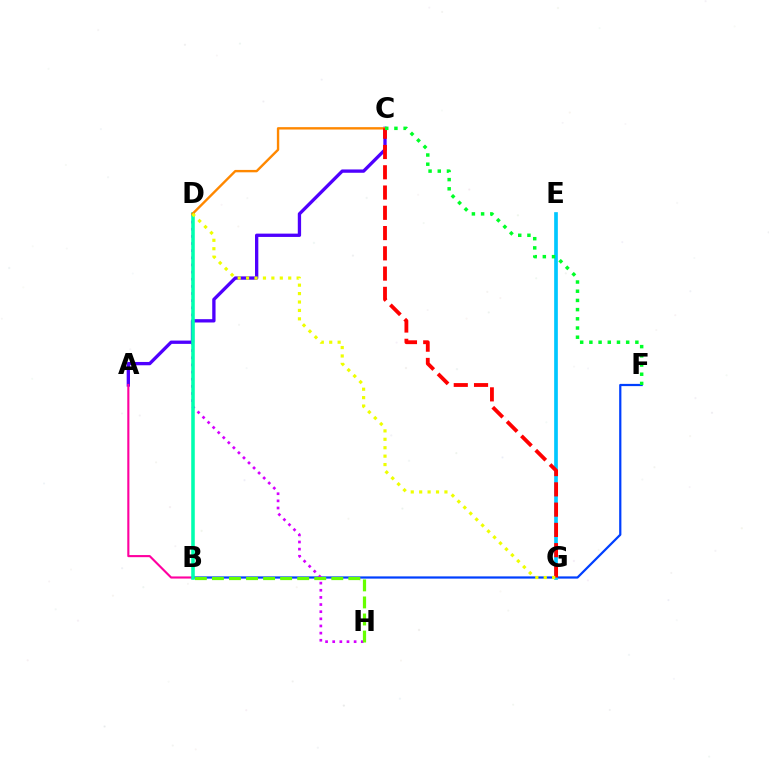{('B', 'F'): [{'color': '#003fff', 'line_style': 'solid', 'thickness': 1.6}], ('D', 'H'): [{'color': '#d600ff', 'line_style': 'dotted', 'thickness': 1.94}], ('B', 'H'): [{'color': '#66ff00', 'line_style': 'dashed', 'thickness': 2.32}], ('A', 'C'): [{'color': '#4f00ff', 'line_style': 'solid', 'thickness': 2.39}], ('A', 'B'): [{'color': '#ff00a0', 'line_style': 'solid', 'thickness': 1.53}], ('E', 'G'): [{'color': '#00c7ff', 'line_style': 'solid', 'thickness': 2.65}], ('B', 'D'): [{'color': '#00ffaf', 'line_style': 'solid', 'thickness': 2.56}], ('C', 'D'): [{'color': '#ff8800', 'line_style': 'solid', 'thickness': 1.72}], ('C', 'G'): [{'color': '#ff0000', 'line_style': 'dashed', 'thickness': 2.75}], ('D', 'G'): [{'color': '#eeff00', 'line_style': 'dotted', 'thickness': 2.29}], ('C', 'F'): [{'color': '#00ff27', 'line_style': 'dotted', 'thickness': 2.5}]}